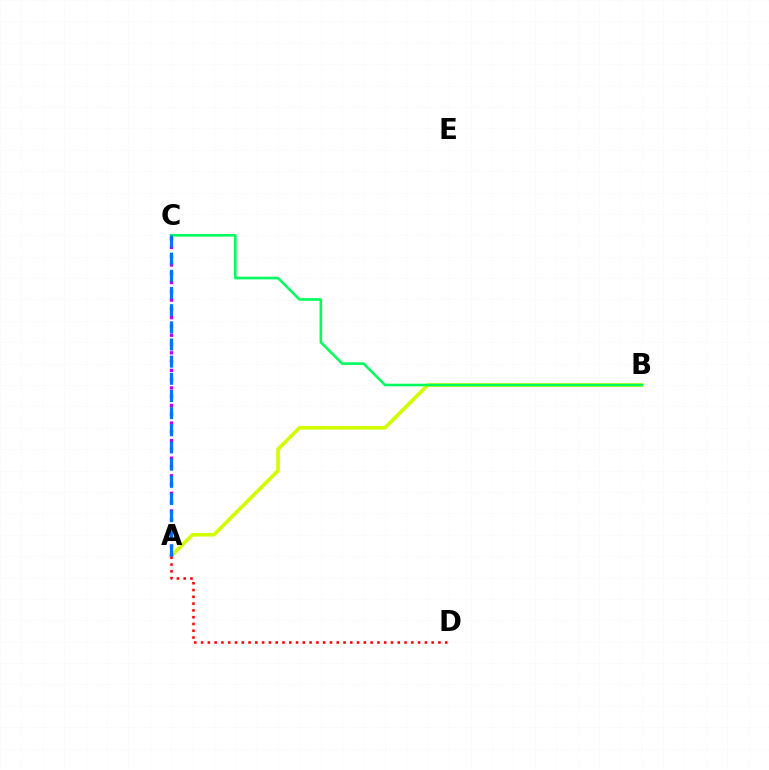{('A', 'B'): [{'color': '#d1ff00', 'line_style': 'solid', 'thickness': 2.63}], ('B', 'C'): [{'color': '#00ff5c', 'line_style': 'solid', 'thickness': 1.87}], ('A', 'D'): [{'color': '#ff0000', 'line_style': 'dotted', 'thickness': 1.84}], ('A', 'C'): [{'color': '#b900ff', 'line_style': 'dotted', 'thickness': 2.39}, {'color': '#0074ff', 'line_style': 'dashed', 'thickness': 2.33}]}